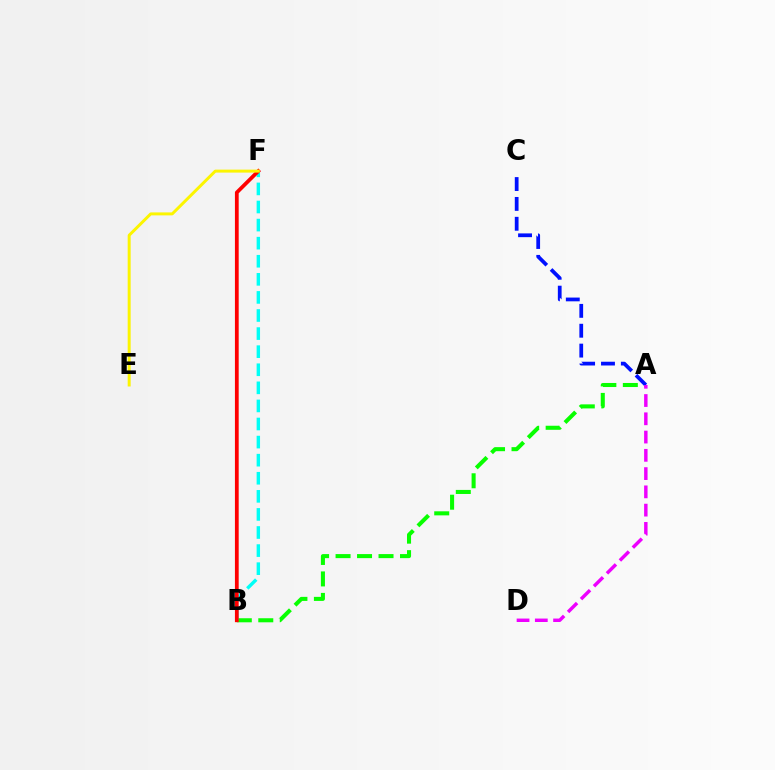{('A', 'B'): [{'color': '#08ff00', 'line_style': 'dashed', 'thickness': 2.92}], ('A', 'C'): [{'color': '#0010ff', 'line_style': 'dashed', 'thickness': 2.7}], ('A', 'D'): [{'color': '#ee00ff', 'line_style': 'dashed', 'thickness': 2.48}], ('B', 'F'): [{'color': '#00fff6', 'line_style': 'dashed', 'thickness': 2.46}, {'color': '#ff0000', 'line_style': 'solid', 'thickness': 2.71}], ('E', 'F'): [{'color': '#fcf500', 'line_style': 'solid', 'thickness': 2.14}]}